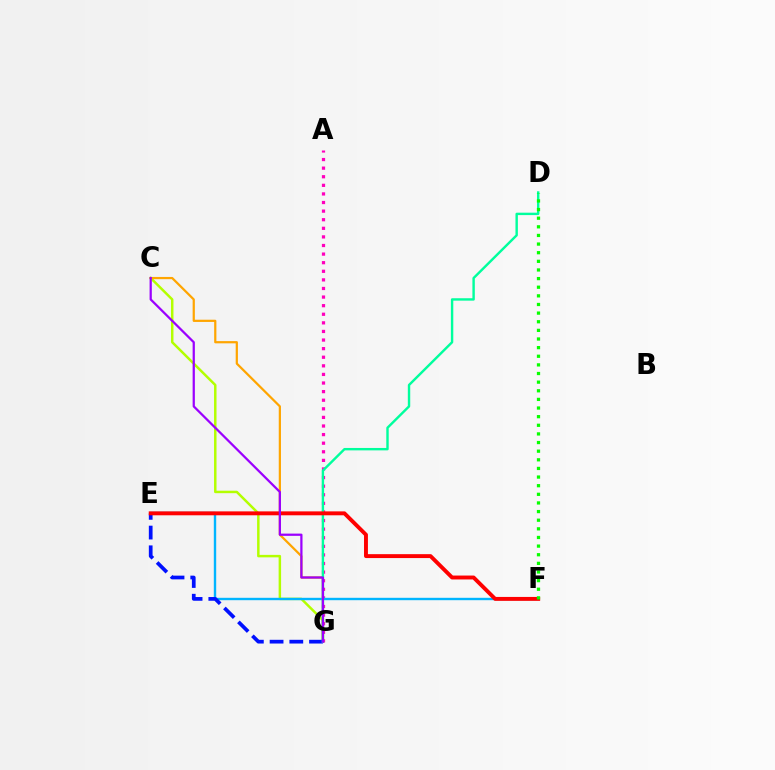{('C', 'G'): [{'color': '#b3ff00', 'line_style': 'solid', 'thickness': 1.78}, {'color': '#ffa500', 'line_style': 'solid', 'thickness': 1.6}, {'color': '#9b00ff', 'line_style': 'solid', 'thickness': 1.61}], ('A', 'G'): [{'color': '#ff00bd', 'line_style': 'dotted', 'thickness': 2.34}], ('E', 'F'): [{'color': '#00b5ff', 'line_style': 'solid', 'thickness': 1.72}, {'color': '#ff0000', 'line_style': 'solid', 'thickness': 2.81}], ('E', 'G'): [{'color': '#0010ff', 'line_style': 'dashed', 'thickness': 2.68}], ('D', 'G'): [{'color': '#00ff9d', 'line_style': 'solid', 'thickness': 1.74}], ('D', 'F'): [{'color': '#08ff00', 'line_style': 'dotted', 'thickness': 2.34}]}